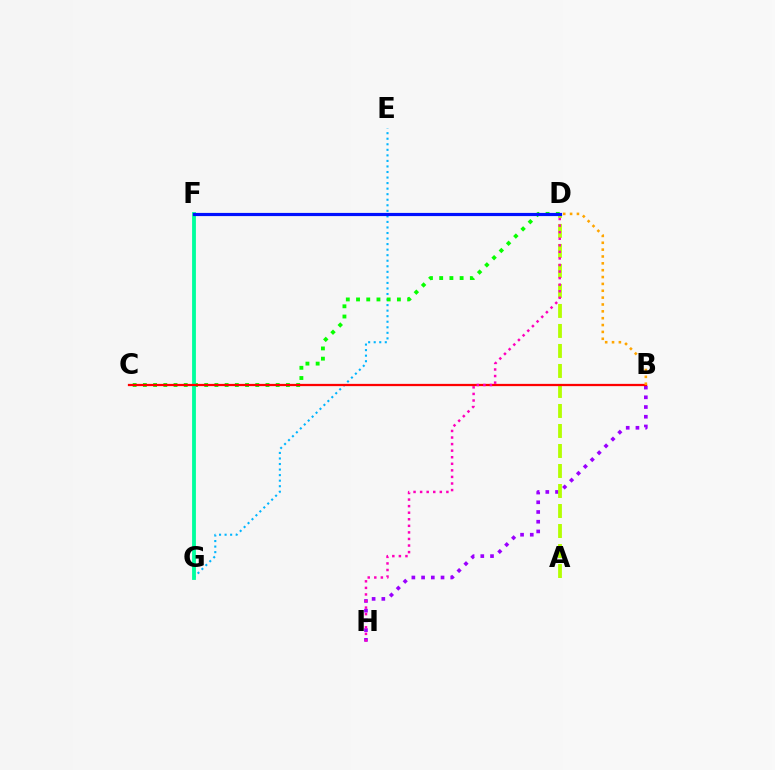{('B', 'H'): [{'color': '#9b00ff', 'line_style': 'dotted', 'thickness': 2.64}], ('A', 'D'): [{'color': '#b3ff00', 'line_style': 'dashed', 'thickness': 2.72}], ('E', 'G'): [{'color': '#00b5ff', 'line_style': 'dotted', 'thickness': 1.51}], ('C', 'D'): [{'color': '#08ff00', 'line_style': 'dotted', 'thickness': 2.78}], ('F', 'G'): [{'color': '#00ff9d', 'line_style': 'solid', 'thickness': 2.76}], ('B', 'C'): [{'color': '#ff0000', 'line_style': 'solid', 'thickness': 1.62}], ('B', 'D'): [{'color': '#ffa500', 'line_style': 'dotted', 'thickness': 1.86}], ('D', 'H'): [{'color': '#ff00bd', 'line_style': 'dotted', 'thickness': 1.78}], ('D', 'F'): [{'color': '#0010ff', 'line_style': 'solid', 'thickness': 2.29}]}